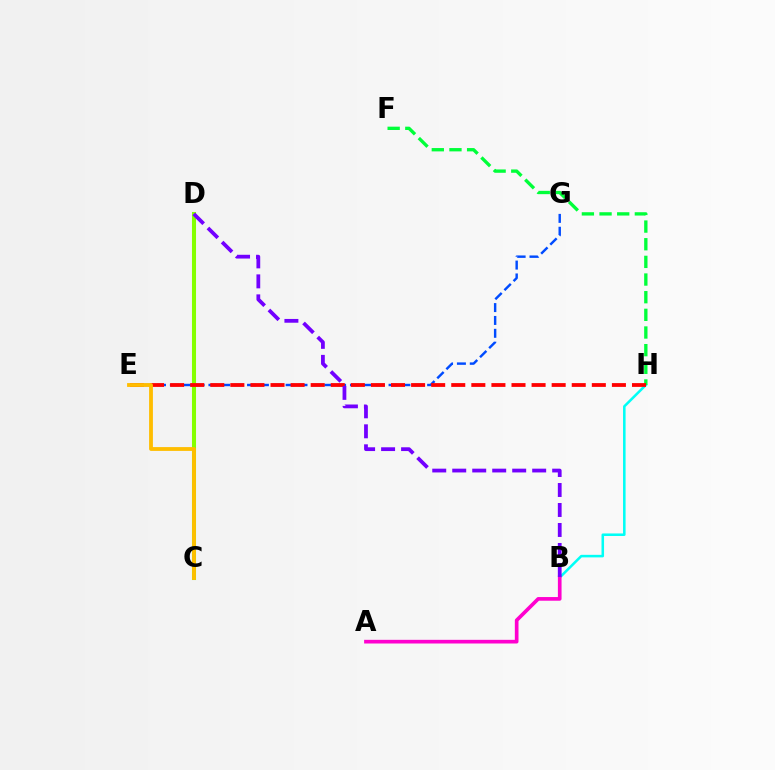{('B', 'H'): [{'color': '#00fff6', 'line_style': 'solid', 'thickness': 1.83}], ('A', 'B'): [{'color': '#ff00cf', 'line_style': 'solid', 'thickness': 2.64}], ('E', 'G'): [{'color': '#004bff', 'line_style': 'dashed', 'thickness': 1.75}], ('F', 'H'): [{'color': '#00ff39', 'line_style': 'dashed', 'thickness': 2.4}], ('C', 'D'): [{'color': '#84ff00', 'line_style': 'solid', 'thickness': 2.92}], ('E', 'H'): [{'color': '#ff0000', 'line_style': 'dashed', 'thickness': 2.73}], ('C', 'E'): [{'color': '#ffbd00', 'line_style': 'solid', 'thickness': 2.74}], ('B', 'D'): [{'color': '#7200ff', 'line_style': 'dashed', 'thickness': 2.72}]}